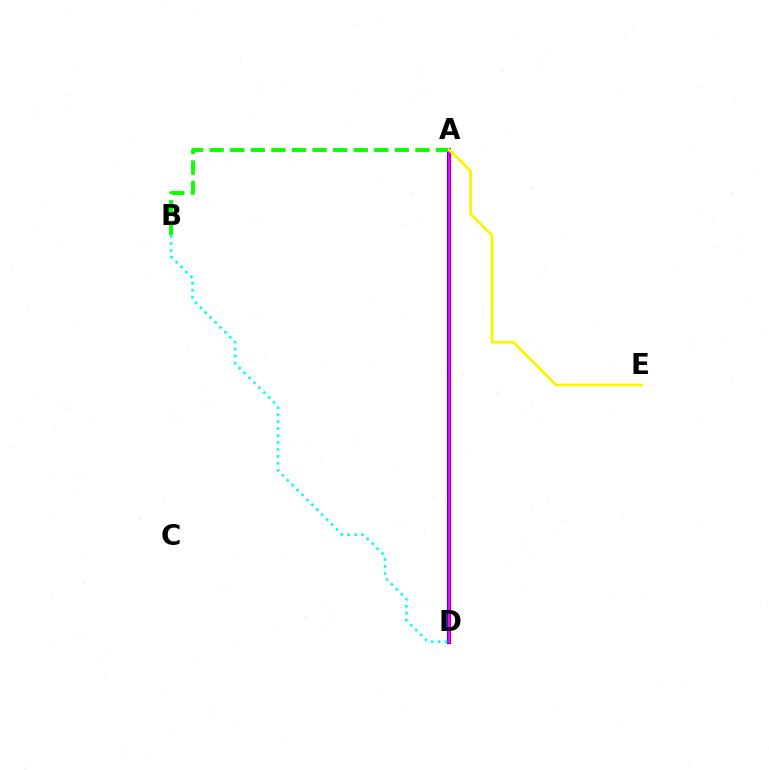{('A', 'D'): [{'color': '#0010ff', 'line_style': 'solid', 'thickness': 2.95}, {'color': '#ff0000', 'line_style': 'solid', 'thickness': 1.81}, {'color': '#ee00ff', 'line_style': 'solid', 'thickness': 1.59}], ('B', 'D'): [{'color': '#00fff6', 'line_style': 'dotted', 'thickness': 1.89}], ('A', 'B'): [{'color': '#08ff00', 'line_style': 'dashed', 'thickness': 2.8}], ('A', 'E'): [{'color': '#fcf500', 'line_style': 'solid', 'thickness': 2.0}]}